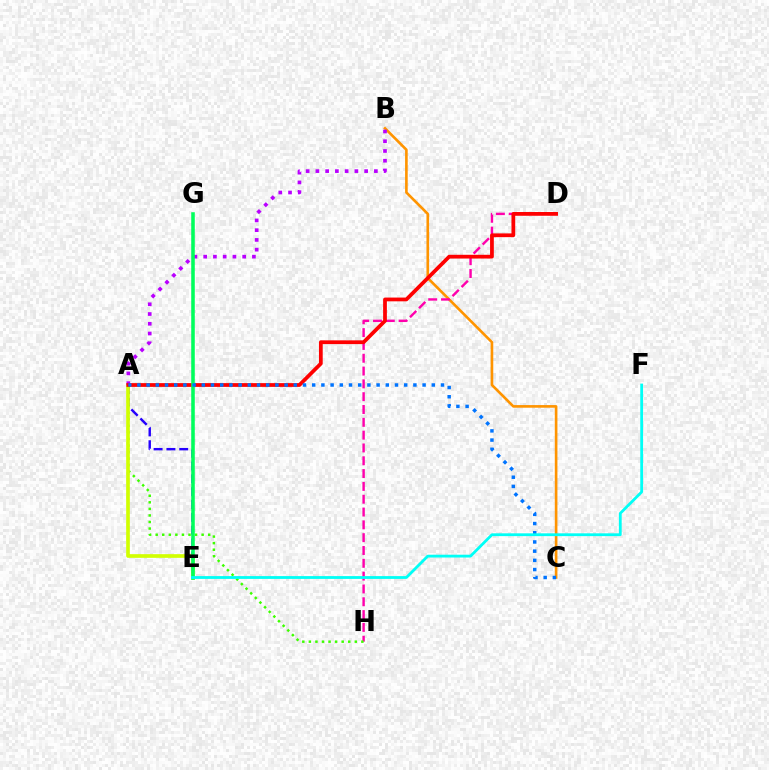{('B', 'C'): [{'color': '#ff9400', 'line_style': 'solid', 'thickness': 1.9}], ('D', 'H'): [{'color': '#ff00ac', 'line_style': 'dashed', 'thickness': 1.74}], ('A', 'H'): [{'color': '#3dff00', 'line_style': 'dotted', 'thickness': 1.78}], ('A', 'E'): [{'color': '#2500ff', 'line_style': 'dashed', 'thickness': 1.74}, {'color': '#d1ff00', 'line_style': 'solid', 'thickness': 2.64}], ('A', 'B'): [{'color': '#b900ff', 'line_style': 'dotted', 'thickness': 2.65}], ('A', 'D'): [{'color': '#ff0000', 'line_style': 'solid', 'thickness': 2.7}], ('E', 'G'): [{'color': '#00ff5c', 'line_style': 'solid', 'thickness': 2.56}], ('A', 'C'): [{'color': '#0074ff', 'line_style': 'dotted', 'thickness': 2.5}], ('E', 'F'): [{'color': '#00fff6', 'line_style': 'solid', 'thickness': 2.02}]}